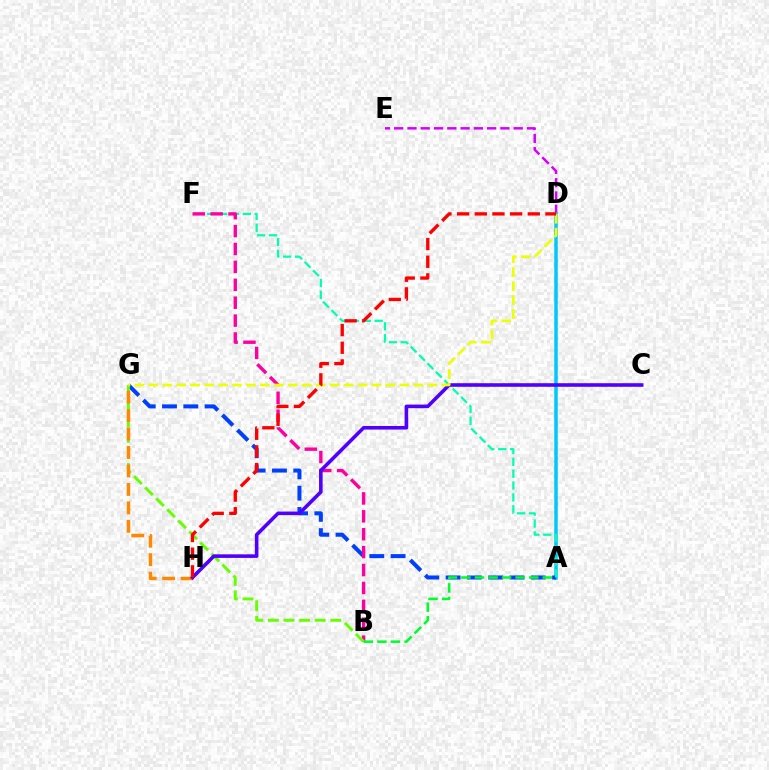{('D', 'E'): [{'color': '#d600ff', 'line_style': 'dashed', 'thickness': 1.8}], ('A', 'D'): [{'color': '#00c7ff', 'line_style': 'solid', 'thickness': 2.52}], ('A', 'G'): [{'color': '#003fff', 'line_style': 'dashed', 'thickness': 2.89}], ('A', 'F'): [{'color': '#00ffaf', 'line_style': 'dashed', 'thickness': 1.61}], ('B', 'F'): [{'color': '#ff00a0', 'line_style': 'dashed', 'thickness': 2.43}], ('B', 'G'): [{'color': '#66ff00', 'line_style': 'dashed', 'thickness': 2.12}], ('G', 'H'): [{'color': '#ff8800', 'line_style': 'dashed', 'thickness': 2.51}], ('C', 'H'): [{'color': '#4f00ff', 'line_style': 'solid', 'thickness': 2.58}], ('D', 'G'): [{'color': '#eeff00', 'line_style': 'dashed', 'thickness': 1.89}], ('A', 'B'): [{'color': '#00ff27', 'line_style': 'dashed', 'thickness': 1.84}], ('D', 'H'): [{'color': '#ff0000', 'line_style': 'dashed', 'thickness': 2.4}]}